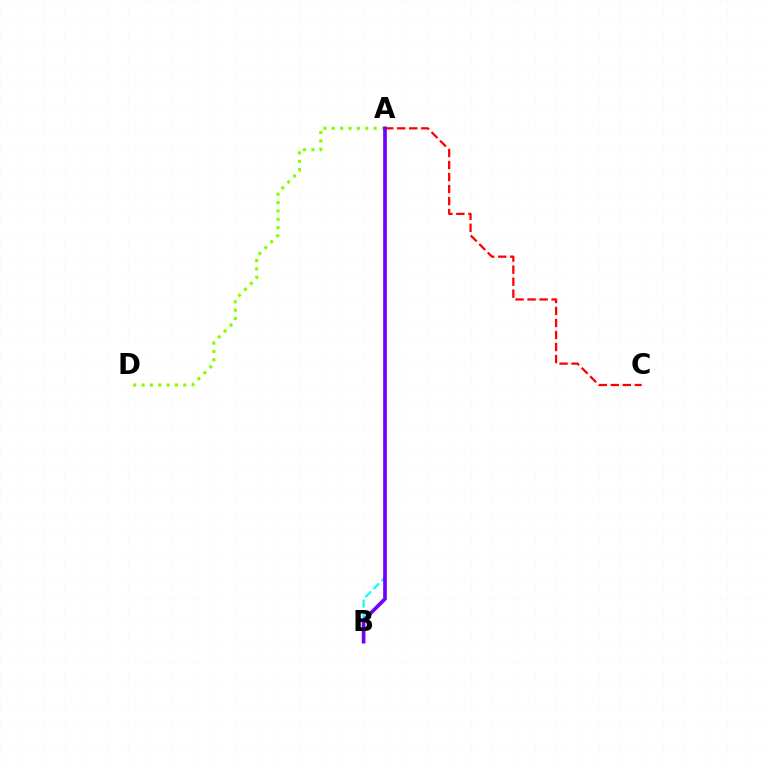{('A', 'D'): [{'color': '#84ff00', 'line_style': 'dotted', 'thickness': 2.27}], ('A', 'C'): [{'color': '#ff0000', 'line_style': 'dashed', 'thickness': 1.63}], ('A', 'B'): [{'color': '#00fff6', 'line_style': 'dashed', 'thickness': 1.54}, {'color': '#7200ff', 'line_style': 'solid', 'thickness': 2.65}]}